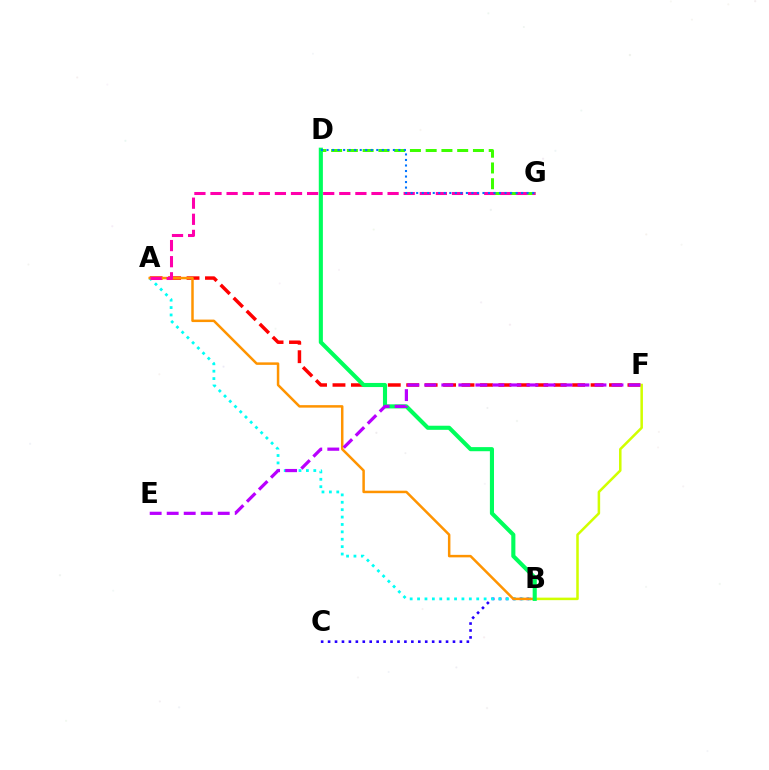{('A', 'F'): [{'color': '#ff0000', 'line_style': 'dashed', 'thickness': 2.5}], ('D', 'G'): [{'color': '#3dff00', 'line_style': 'dashed', 'thickness': 2.14}, {'color': '#0074ff', 'line_style': 'dotted', 'thickness': 1.5}], ('B', 'C'): [{'color': '#2500ff', 'line_style': 'dotted', 'thickness': 1.89}], ('A', 'B'): [{'color': '#00fff6', 'line_style': 'dotted', 'thickness': 2.01}, {'color': '#ff9400', 'line_style': 'solid', 'thickness': 1.8}], ('B', 'F'): [{'color': '#d1ff00', 'line_style': 'solid', 'thickness': 1.82}], ('B', 'D'): [{'color': '#00ff5c', 'line_style': 'solid', 'thickness': 2.96}], ('A', 'G'): [{'color': '#ff00ac', 'line_style': 'dashed', 'thickness': 2.19}], ('E', 'F'): [{'color': '#b900ff', 'line_style': 'dashed', 'thickness': 2.31}]}